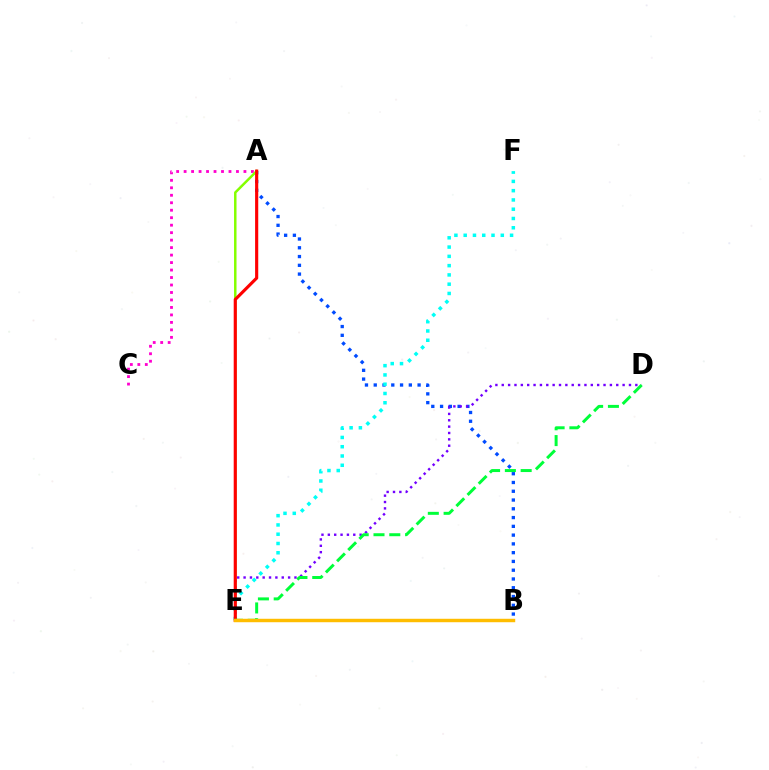{('A', 'C'): [{'color': '#ff00cf', 'line_style': 'dotted', 'thickness': 2.03}], ('A', 'B'): [{'color': '#004bff', 'line_style': 'dotted', 'thickness': 2.38}], ('E', 'F'): [{'color': '#00fff6', 'line_style': 'dotted', 'thickness': 2.52}], ('A', 'E'): [{'color': '#84ff00', 'line_style': 'solid', 'thickness': 1.78}, {'color': '#ff0000', 'line_style': 'solid', 'thickness': 2.26}], ('D', 'E'): [{'color': '#7200ff', 'line_style': 'dotted', 'thickness': 1.73}, {'color': '#00ff39', 'line_style': 'dashed', 'thickness': 2.15}], ('B', 'E'): [{'color': '#ffbd00', 'line_style': 'solid', 'thickness': 2.48}]}